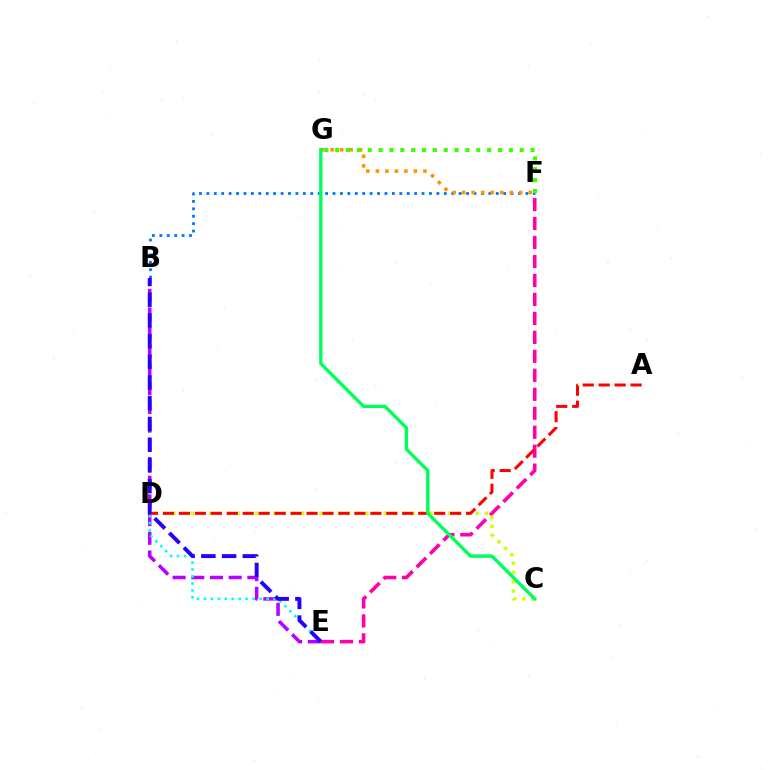{('B', 'E'): [{'color': '#b900ff', 'line_style': 'dashed', 'thickness': 2.54}, {'color': '#2500ff', 'line_style': 'dashed', 'thickness': 2.81}], ('B', 'F'): [{'color': '#0074ff', 'line_style': 'dotted', 'thickness': 2.02}], ('D', 'E'): [{'color': '#00fff6', 'line_style': 'dotted', 'thickness': 1.89}], ('E', 'F'): [{'color': '#ff00ac', 'line_style': 'dashed', 'thickness': 2.58}], ('C', 'D'): [{'color': '#d1ff00', 'line_style': 'dotted', 'thickness': 2.5}], ('A', 'D'): [{'color': '#ff0000', 'line_style': 'dashed', 'thickness': 2.17}], ('F', 'G'): [{'color': '#ff9400', 'line_style': 'dotted', 'thickness': 2.59}, {'color': '#3dff00', 'line_style': 'dotted', 'thickness': 2.95}], ('C', 'G'): [{'color': '#00ff5c', 'line_style': 'solid', 'thickness': 2.44}]}